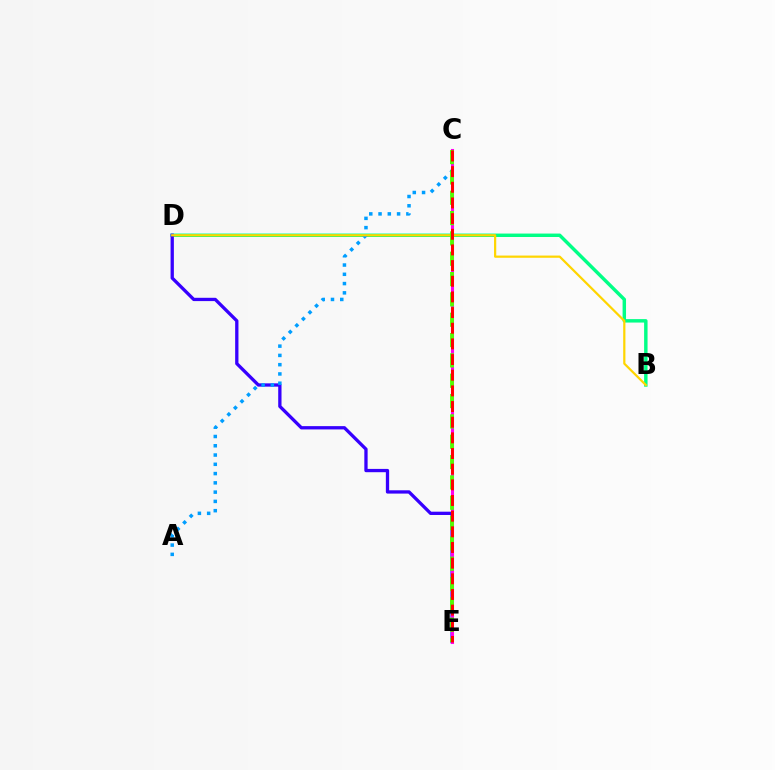{('B', 'D'): [{'color': '#00ff86', 'line_style': 'solid', 'thickness': 2.48}, {'color': '#ffd500', 'line_style': 'solid', 'thickness': 1.59}], ('D', 'E'): [{'color': '#3700ff', 'line_style': 'solid', 'thickness': 2.37}], ('C', 'E'): [{'color': '#ff00ed', 'line_style': 'solid', 'thickness': 2.2}, {'color': '#4fff00', 'line_style': 'dashed', 'thickness': 2.76}, {'color': '#ff0000', 'line_style': 'dashed', 'thickness': 2.13}], ('A', 'C'): [{'color': '#009eff', 'line_style': 'dotted', 'thickness': 2.52}]}